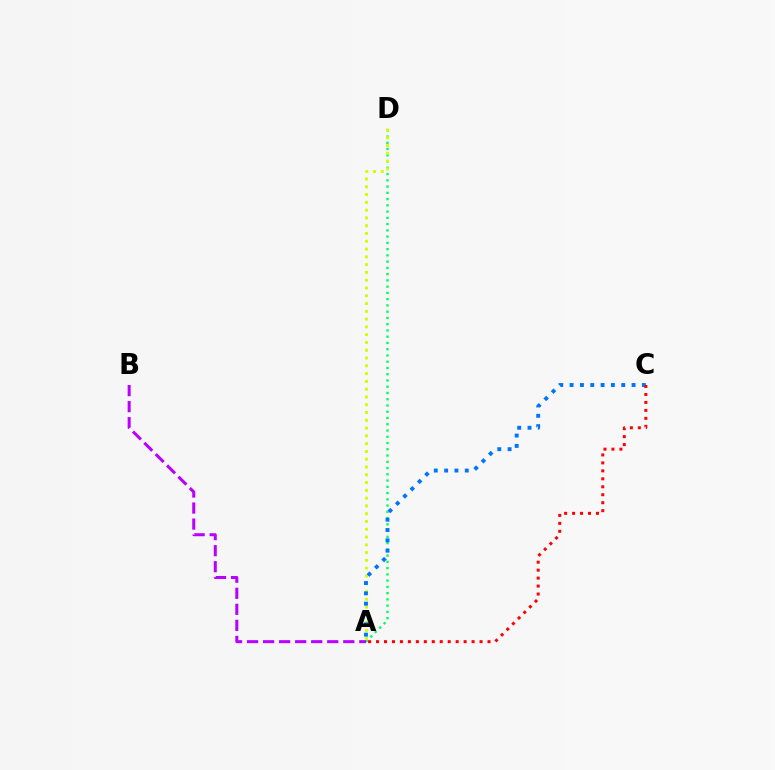{('A', 'D'): [{'color': '#00ff5c', 'line_style': 'dotted', 'thickness': 1.7}, {'color': '#d1ff00', 'line_style': 'dotted', 'thickness': 2.11}], ('A', 'C'): [{'color': '#0074ff', 'line_style': 'dotted', 'thickness': 2.81}, {'color': '#ff0000', 'line_style': 'dotted', 'thickness': 2.16}], ('A', 'B'): [{'color': '#b900ff', 'line_style': 'dashed', 'thickness': 2.18}]}